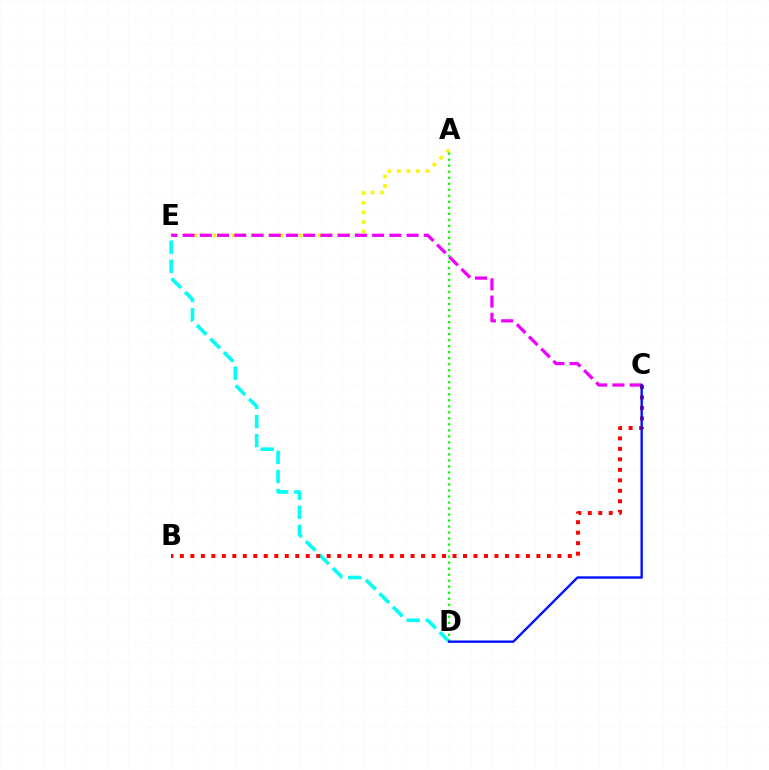{('D', 'E'): [{'color': '#00fff6', 'line_style': 'dashed', 'thickness': 2.59}], ('A', 'E'): [{'color': '#fcf500', 'line_style': 'dotted', 'thickness': 2.6}], ('C', 'E'): [{'color': '#ee00ff', 'line_style': 'dashed', 'thickness': 2.34}], ('B', 'C'): [{'color': '#ff0000', 'line_style': 'dotted', 'thickness': 2.85}], ('A', 'D'): [{'color': '#08ff00', 'line_style': 'dotted', 'thickness': 1.63}], ('C', 'D'): [{'color': '#0010ff', 'line_style': 'solid', 'thickness': 1.71}]}